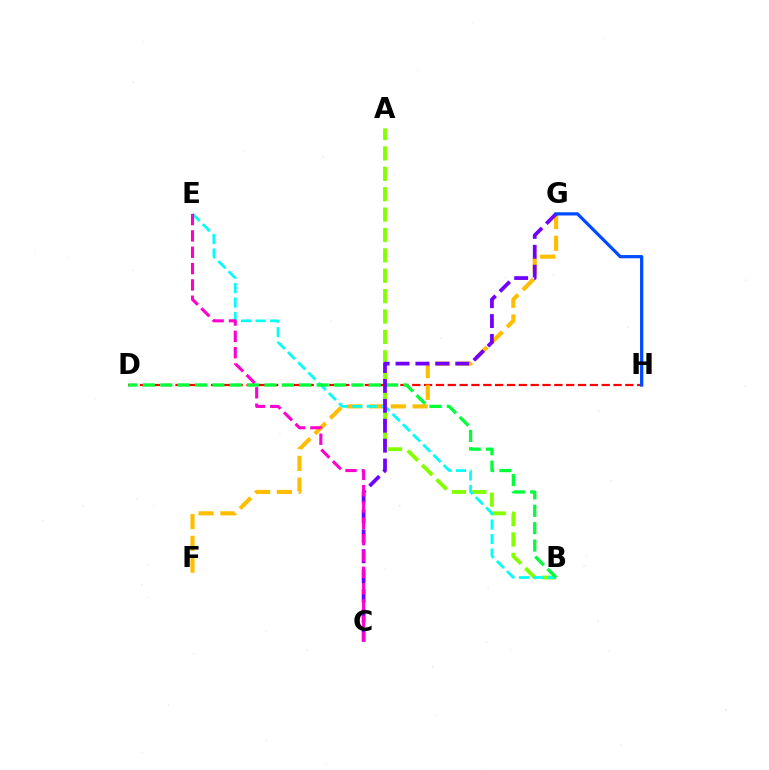{('D', 'H'): [{'color': '#ff0000', 'line_style': 'dashed', 'thickness': 1.61}], ('F', 'G'): [{'color': '#ffbd00', 'line_style': 'dashed', 'thickness': 2.96}], ('A', 'B'): [{'color': '#84ff00', 'line_style': 'dashed', 'thickness': 2.77}], ('B', 'E'): [{'color': '#00fff6', 'line_style': 'dashed', 'thickness': 1.97}], ('B', 'D'): [{'color': '#00ff39', 'line_style': 'dashed', 'thickness': 2.36}], ('C', 'G'): [{'color': '#7200ff', 'line_style': 'dashed', 'thickness': 2.7}], ('C', 'E'): [{'color': '#ff00cf', 'line_style': 'dashed', 'thickness': 2.22}], ('G', 'H'): [{'color': '#004bff', 'line_style': 'solid', 'thickness': 2.32}]}